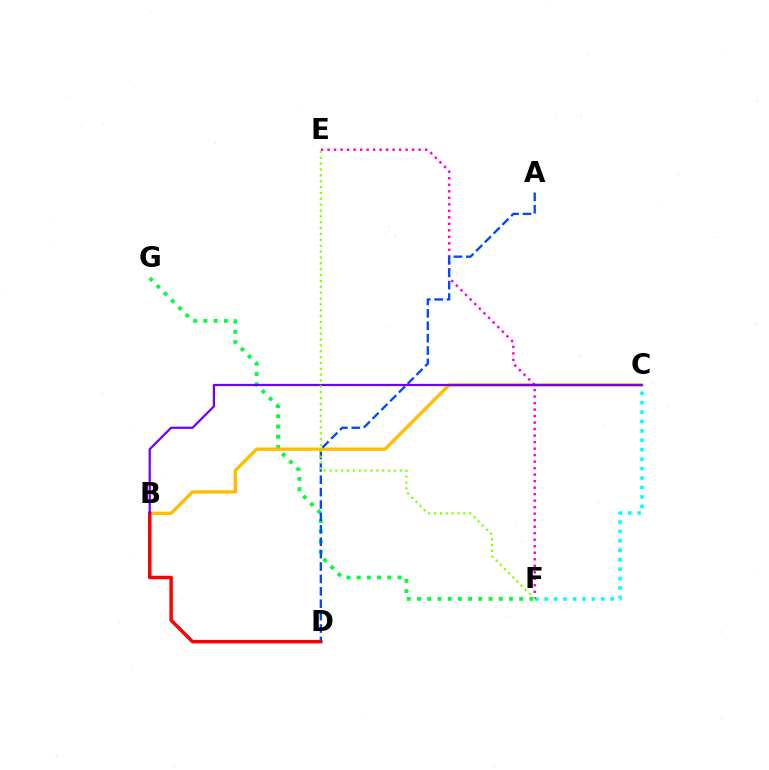{('F', 'G'): [{'color': '#00ff39', 'line_style': 'dotted', 'thickness': 2.78}], ('B', 'C'): [{'color': '#ffbd00', 'line_style': 'solid', 'thickness': 2.41}, {'color': '#7200ff', 'line_style': 'solid', 'thickness': 1.61}], ('C', 'F'): [{'color': '#00fff6', 'line_style': 'dotted', 'thickness': 2.56}], ('E', 'F'): [{'color': '#ff00cf', 'line_style': 'dotted', 'thickness': 1.77}, {'color': '#84ff00', 'line_style': 'dotted', 'thickness': 1.59}], ('B', 'D'): [{'color': '#ff0000', 'line_style': 'solid', 'thickness': 2.5}], ('A', 'D'): [{'color': '#004bff', 'line_style': 'dashed', 'thickness': 1.68}]}